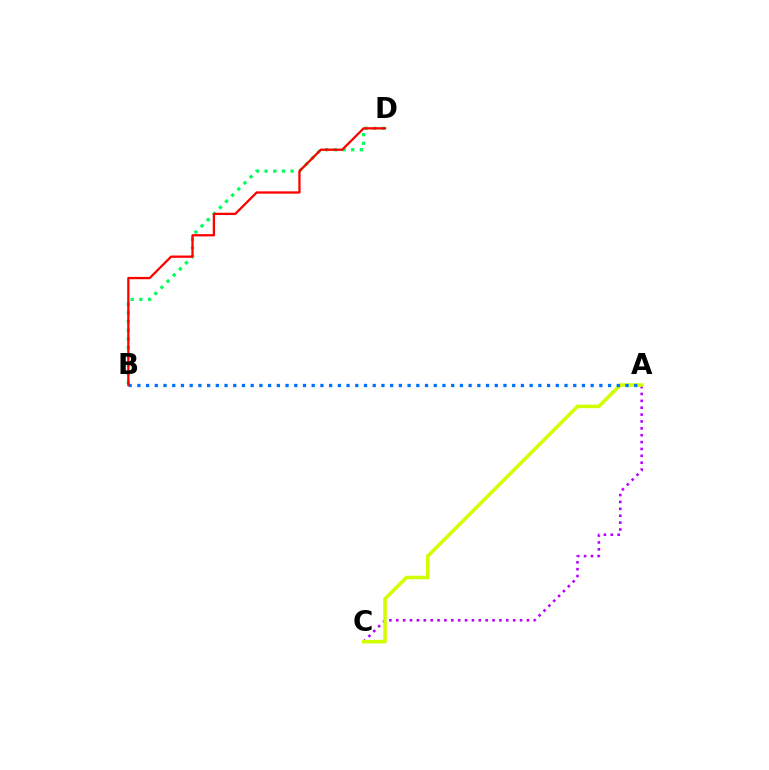{('A', 'C'): [{'color': '#b900ff', 'line_style': 'dotted', 'thickness': 1.87}, {'color': '#d1ff00', 'line_style': 'solid', 'thickness': 2.56}], ('B', 'D'): [{'color': '#00ff5c', 'line_style': 'dotted', 'thickness': 2.36}, {'color': '#ff0000', 'line_style': 'solid', 'thickness': 1.64}], ('A', 'B'): [{'color': '#0074ff', 'line_style': 'dotted', 'thickness': 2.37}]}